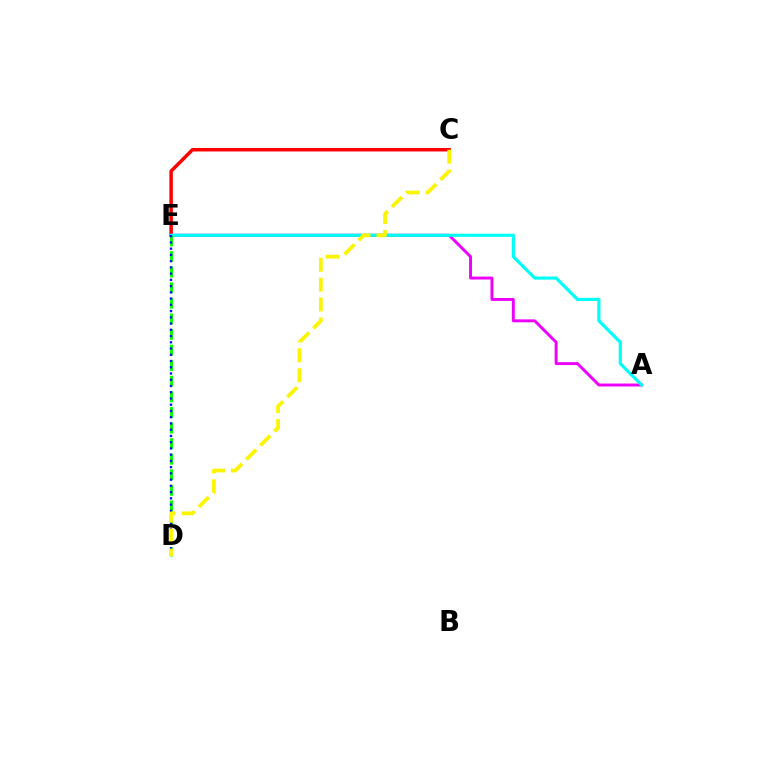{('C', 'E'): [{'color': '#ff0000', 'line_style': 'solid', 'thickness': 2.51}], ('A', 'E'): [{'color': '#ee00ff', 'line_style': 'solid', 'thickness': 2.11}, {'color': '#00fff6', 'line_style': 'solid', 'thickness': 2.28}], ('D', 'E'): [{'color': '#08ff00', 'line_style': 'dashed', 'thickness': 2.12}, {'color': '#0010ff', 'line_style': 'dotted', 'thickness': 1.7}], ('C', 'D'): [{'color': '#fcf500', 'line_style': 'dashed', 'thickness': 2.7}]}